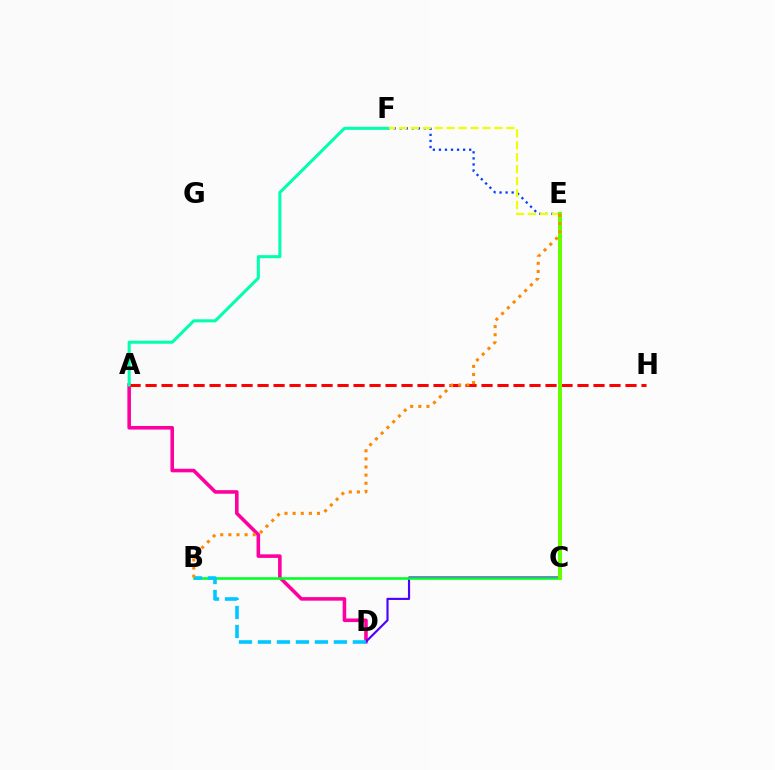{('A', 'D'): [{'color': '#ff00a0', 'line_style': 'solid', 'thickness': 2.58}], ('E', 'F'): [{'color': '#003fff', 'line_style': 'dotted', 'thickness': 1.65}, {'color': '#eeff00', 'line_style': 'dashed', 'thickness': 1.62}], ('C', 'D'): [{'color': '#4f00ff', 'line_style': 'solid', 'thickness': 1.55}], ('A', 'H'): [{'color': '#ff0000', 'line_style': 'dashed', 'thickness': 2.17}], ('B', 'C'): [{'color': '#00ff27', 'line_style': 'solid', 'thickness': 1.87}], ('C', 'E'): [{'color': '#d600ff', 'line_style': 'dotted', 'thickness': 2.7}, {'color': '#66ff00', 'line_style': 'solid', 'thickness': 2.88}], ('A', 'F'): [{'color': '#00ffaf', 'line_style': 'solid', 'thickness': 2.19}], ('B', 'D'): [{'color': '#00c7ff', 'line_style': 'dashed', 'thickness': 2.58}], ('B', 'E'): [{'color': '#ff8800', 'line_style': 'dotted', 'thickness': 2.21}]}